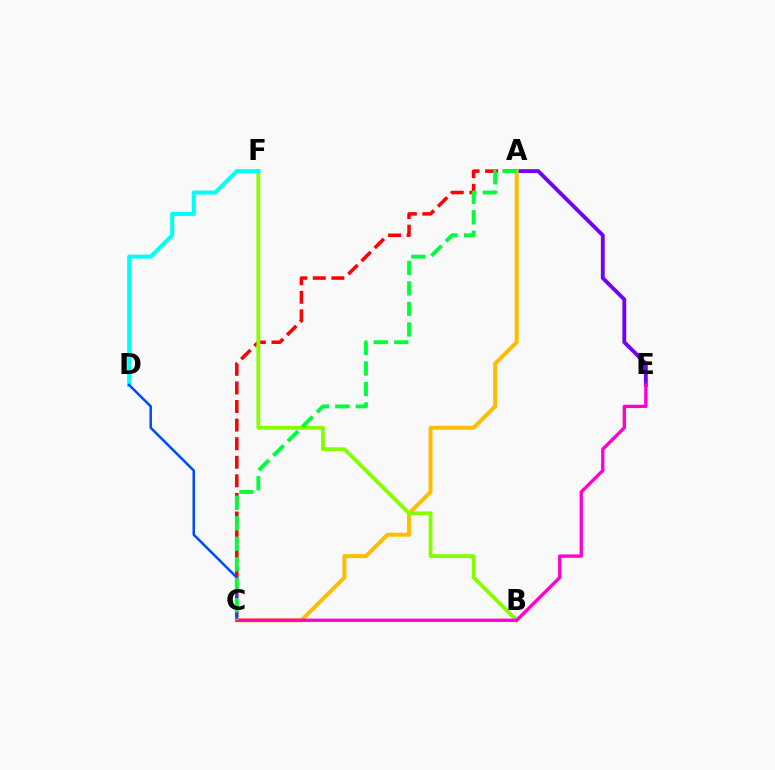{('A', 'C'): [{'color': '#ff0000', 'line_style': 'dashed', 'thickness': 2.52}, {'color': '#ffbd00', 'line_style': 'solid', 'thickness': 2.87}, {'color': '#00ff39', 'line_style': 'dashed', 'thickness': 2.79}], ('A', 'E'): [{'color': '#7200ff', 'line_style': 'solid', 'thickness': 2.78}], ('B', 'F'): [{'color': '#84ff00', 'line_style': 'solid', 'thickness': 2.75}], ('D', 'F'): [{'color': '#00fff6', 'line_style': 'solid', 'thickness': 2.91}], ('C', 'D'): [{'color': '#004bff', 'line_style': 'solid', 'thickness': 1.82}], ('C', 'E'): [{'color': '#ff00cf', 'line_style': 'solid', 'thickness': 2.39}]}